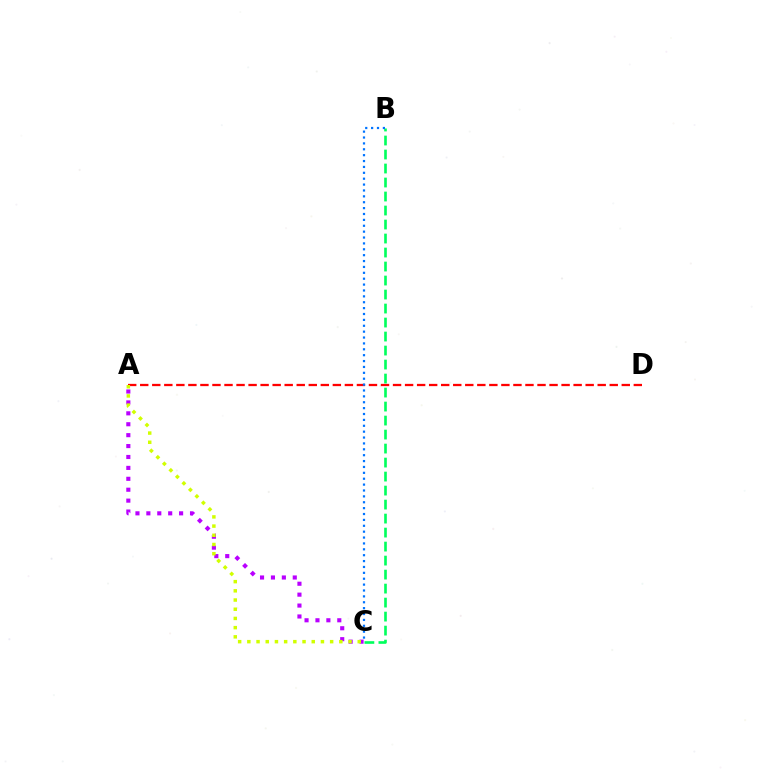{('A', 'C'): [{'color': '#b900ff', 'line_style': 'dotted', 'thickness': 2.96}, {'color': '#d1ff00', 'line_style': 'dotted', 'thickness': 2.5}], ('A', 'D'): [{'color': '#ff0000', 'line_style': 'dashed', 'thickness': 1.64}], ('B', 'C'): [{'color': '#00ff5c', 'line_style': 'dashed', 'thickness': 1.9}, {'color': '#0074ff', 'line_style': 'dotted', 'thickness': 1.6}]}